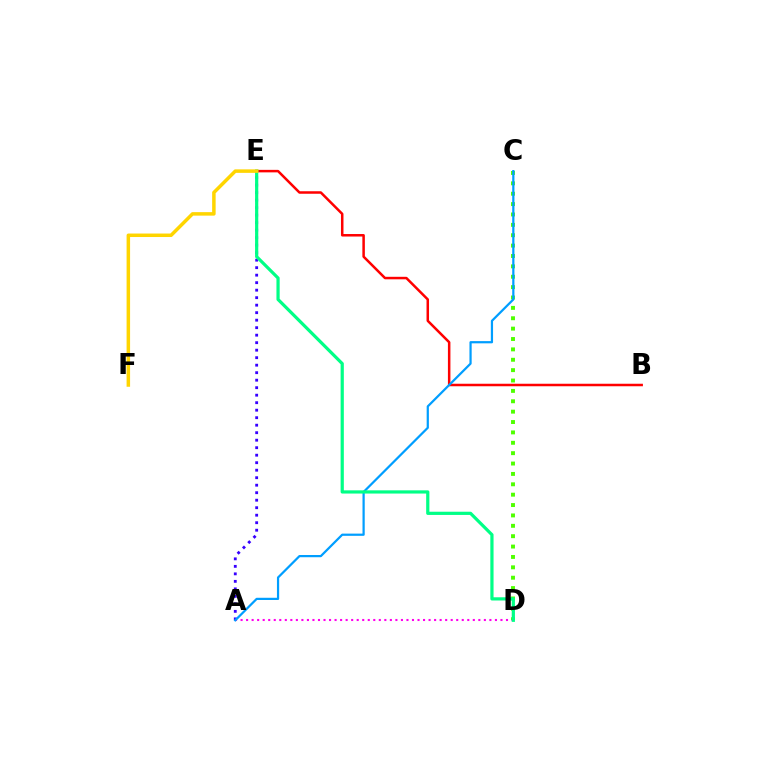{('B', 'E'): [{'color': '#ff0000', 'line_style': 'solid', 'thickness': 1.8}], ('A', 'E'): [{'color': '#3700ff', 'line_style': 'dotted', 'thickness': 2.04}], ('A', 'D'): [{'color': '#ff00ed', 'line_style': 'dotted', 'thickness': 1.5}], ('C', 'D'): [{'color': '#4fff00', 'line_style': 'dotted', 'thickness': 2.82}], ('A', 'C'): [{'color': '#009eff', 'line_style': 'solid', 'thickness': 1.6}], ('D', 'E'): [{'color': '#00ff86', 'line_style': 'solid', 'thickness': 2.31}], ('E', 'F'): [{'color': '#ffd500', 'line_style': 'solid', 'thickness': 2.52}]}